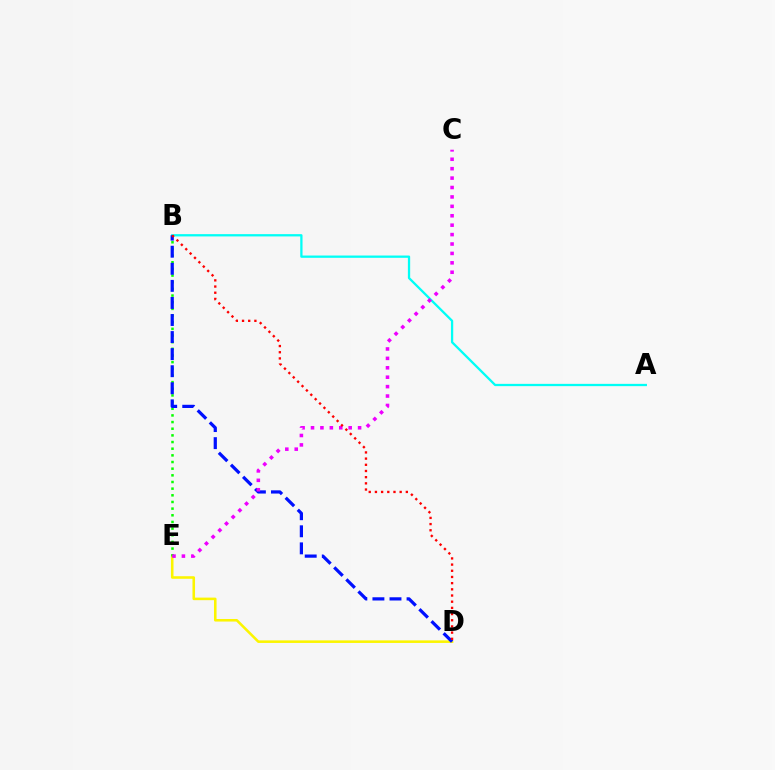{('D', 'E'): [{'color': '#fcf500', 'line_style': 'solid', 'thickness': 1.85}], ('B', 'E'): [{'color': '#08ff00', 'line_style': 'dotted', 'thickness': 1.81}], ('A', 'B'): [{'color': '#00fff6', 'line_style': 'solid', 'thickness': 1.64}], ('B', 'D'): [{'color': '#0010ff', 'line_style': 'dashed', 'thickness': 2.32}, {'color': '#ff0000', 'line_style': 'dotted', 'thickness': 1.68}], ('C', 'E'): [{'color': '#ee00ff', 'line_style': 'dotted', 'thickness': 2.56}]}